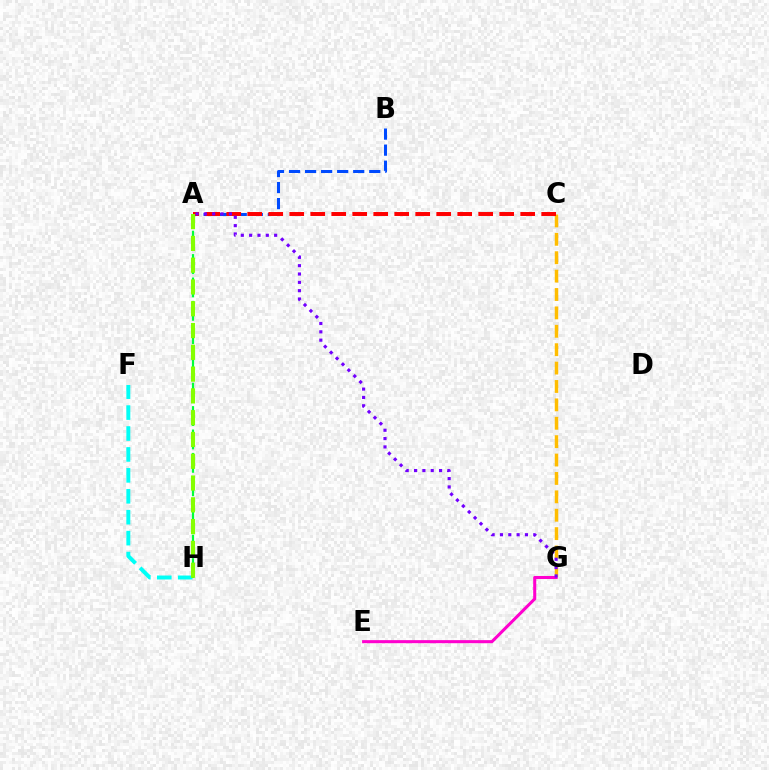{('A', 'B'): [{'color': '#004bff', 'line_style': 'dashed', 'thickness': 2.18}], ('E', 'G'): [{'color': '#ff00cf', 'line_style': 'solid', 'thickness': 2.2}], ('C', 'G'): [{'color': '#ffbd00', 'line_style': 'dashed', 'thickness': 2.5}], ('F', 'H'): [{'color': '#00fff6', 'line_style': 'dashed', 'thickness': 2.84}], ('A', 'C'): [{'color': '#ff0000', 'line_style': 'dashed', 'thickness': 2.85}], ('A', 'H'): [{'color': '#00ff39', 'line_style': 'dashed', 'thickness': 1.59}, {'color': '#84ff00', 'line_style': 'dashed', 'thickness': 2.96}], ('A', 'G'): [{'color': '#7200ff', 'line_style': 'dotted', 'thickness': 2.26}]}